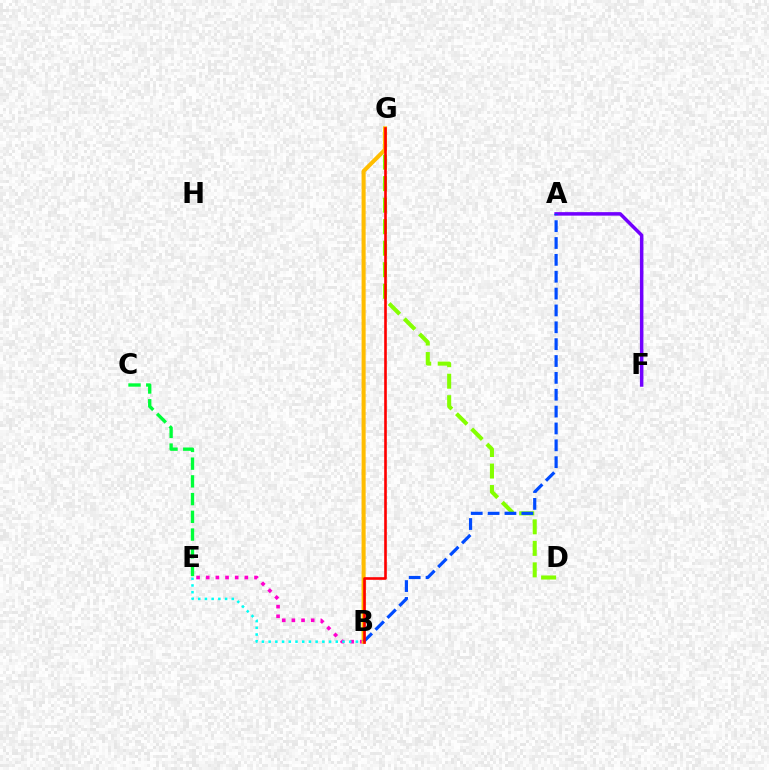{('A', 'F'): [{'color': '#7200ff', 'line_style': 'solid', 'thickness': 2.52}], ('C', 'E'): [{'color': '#00ff39', 'line_style': 'dashed', 'thickness': 2.41}], ('D', 'G'): [{'color': '#84ff00', 'line_style': 'dashed', 'thickness': 2.92}], ('B', 'E'): [{'color': '#ff00cf', 'line_style': 'dotted', 'thickness': 2.62}, {'color': '#00fff6', 'line_style': 'dotted', 'thickness': 1.82}], ('B', 'G'): [{'color': '#ffbd00', 'line_style': 'solid', 'thickness': 2.92}, {'color': '#ff0000', 'line_style': 'solid', 'thickness': 1.89}], ('A', 'B'): [{'color': '#004bff', 'line_style': 'dashed', 'thickness': 2.29}]}